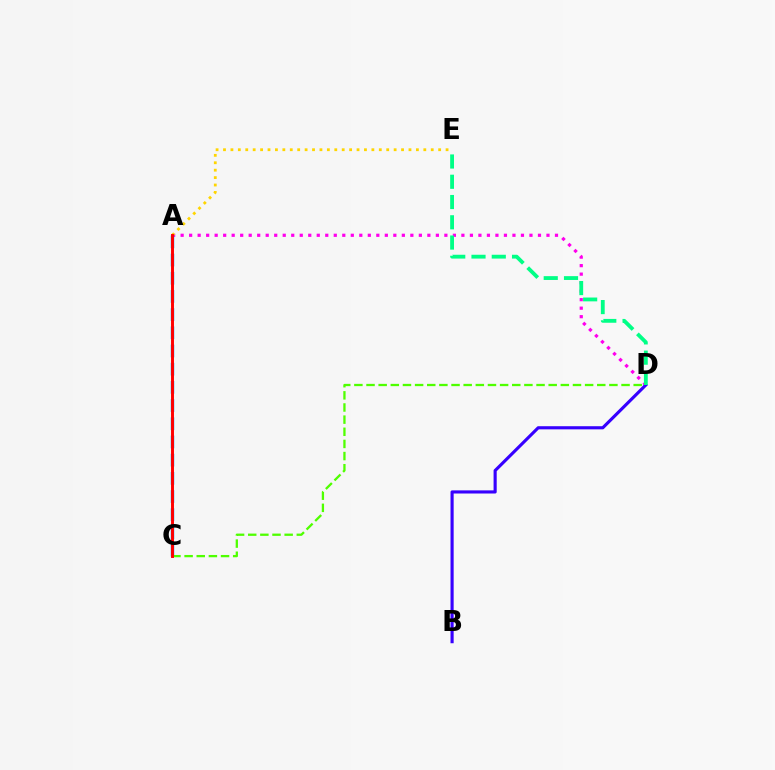{('A', 'D'): [{'color': '#ff00ed', 'line_style': 'dotted', 'thickness': 2.31}], ('A', 'C'): [{'color': '#009eff', 'line_style': 'dashed', 'thickness': 2.47}, {'color': '#ff0000', 'line_style': 'solid', 'thickness': 2.11}], ('A', 'E'): [{'color': '#ffd500', 'line_style': 'dotted', 'thickness': 2.02}], ('C', 'D'): [{'color': '#4fff00', 'line_style': 'dashed', 'thickness': 1.65}], ('B', 'D'): [{'color': '#3700ff', 'line_style': 'solid', 'thickness': 2.25}], ('D', 'E'): [{'color': '#00ff86', 'line_style': 'dashed', 'thickness': 2.75}]}